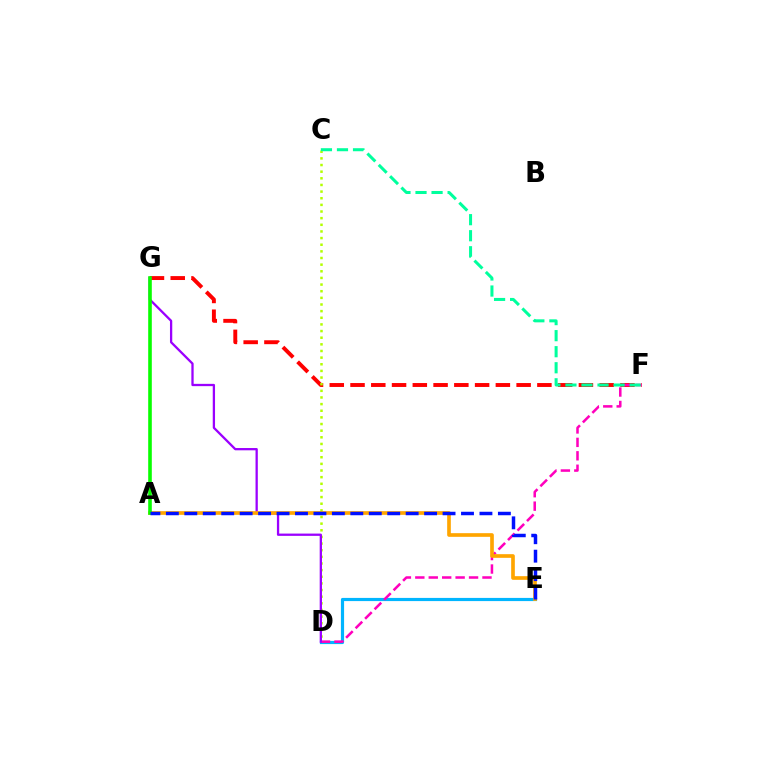{('D', 'E'): [{'color': '#00b5ff', 'line_style': 'solid', 'thickness': 2.28}], ('F', 'G'): [{'color': '#ff0000', 'line_style': 'dashed', 'thickness': 2.82}], ('C', 'D'): [{'color': '#b3ff00', 'line_style': 'dotted', 'thickness': 1.8}], ('D', 'F'): [{'color': '#ff00bd', 'line_style': 'dashed', 'thickness': 1.82}], ('D', 'G'): [{'color': '#9b00ff', 'line_style': 'solid', 'thickness': 1.65}], ('A', 'E'): [{'color': '#ffa500', 'line_style': 'solid', 'thickness': 2.64}, {'color': '#0010ff', 'line_style': 'dashed', 'thickness': 2.51}], ('A', 'G'): [{'color': '#08ff00', 'line_style': 'solid', 'thickness': 2.59}], ('C', 'F'): [{'color': '#00ff9d', 'line_style': 'dashed', 'thickness': 2.18}]}